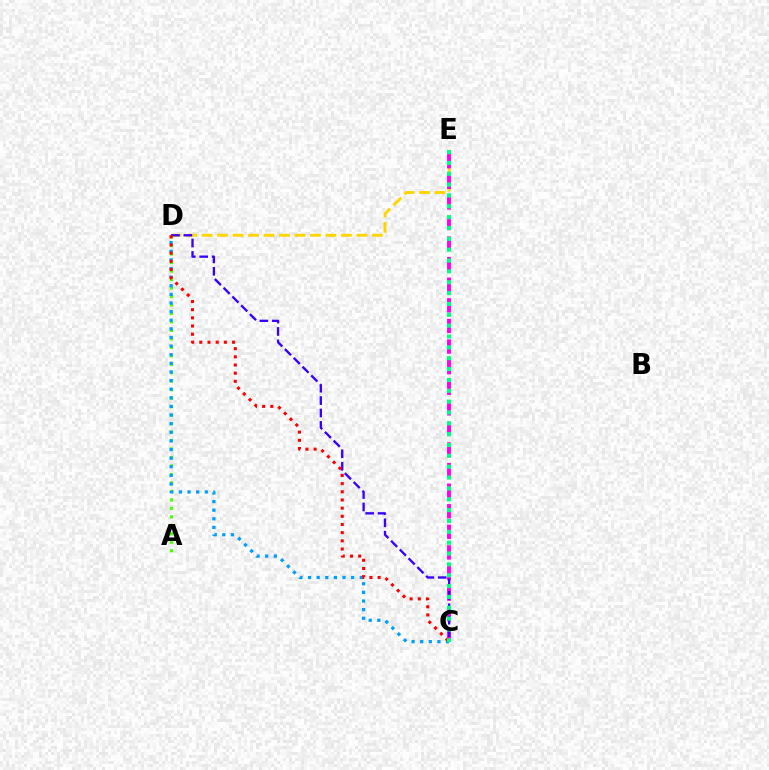{('D', 'E'): [{'color': '#ffd500', 'line_style': 'dashed', 'thickness': 2.1}], ('A', 'D'): [{'color': '#4fff00', 'line_style': 'dotted', 'thickness': 2.3}], ('C', 'D'): [{'color': '#009eff', 'line_style': 'dotted', 'thickness': 2.34}, {'color': '#3700ff', 'line_style': 'dashed', 'thickness': 1.69}, {'color': '#ff0000', 'line_style': 'dotted', 'thickness': 2.22}], ('C', 'E'): [{'color': '#ff00ed', 'line_style': 'dashed', 'thickness': 2.8}, {'color': '#00ff86', 'line_style': 'dotted', 'thickness': 2.95}]}